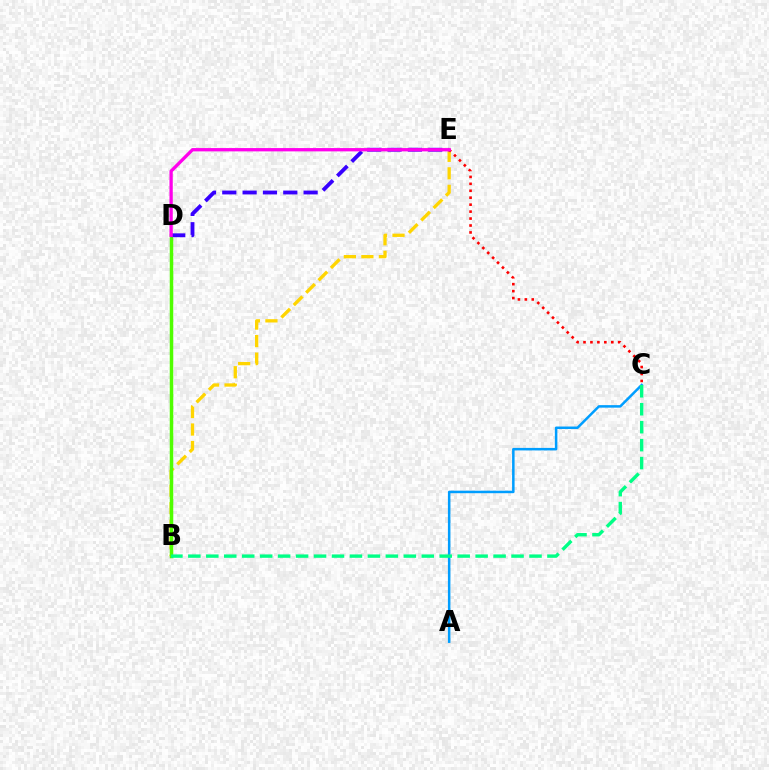{('B', 'E'): [{'color': '#ffd500', 'line_style': 'dashed', 'thickness': 2.38}], ('C', 'E'): [{'color': '#ff0000', 'line_style': 'dotted', 'thickness': 1.89}], ('B', 'D'): [{'color': '#4fff00', 'line_style': 'solid', 'thickness': 2.52}], ('A', 'C'): [{'color': '#009eff', 'line_style': 'solid', 'thickness': 1.81}], ('D', 'E'): [{'color': '#3700ff', 'line_style': 'dashed', 'thickness': 2.76}, {'color': '#ff00ed', 'line_style': 'solid', 'thickness': 2.38}], ('B', 'C'): [{'color': '#00ff86', 'line_style': 'dashed', 'thickness': 2.44}]}